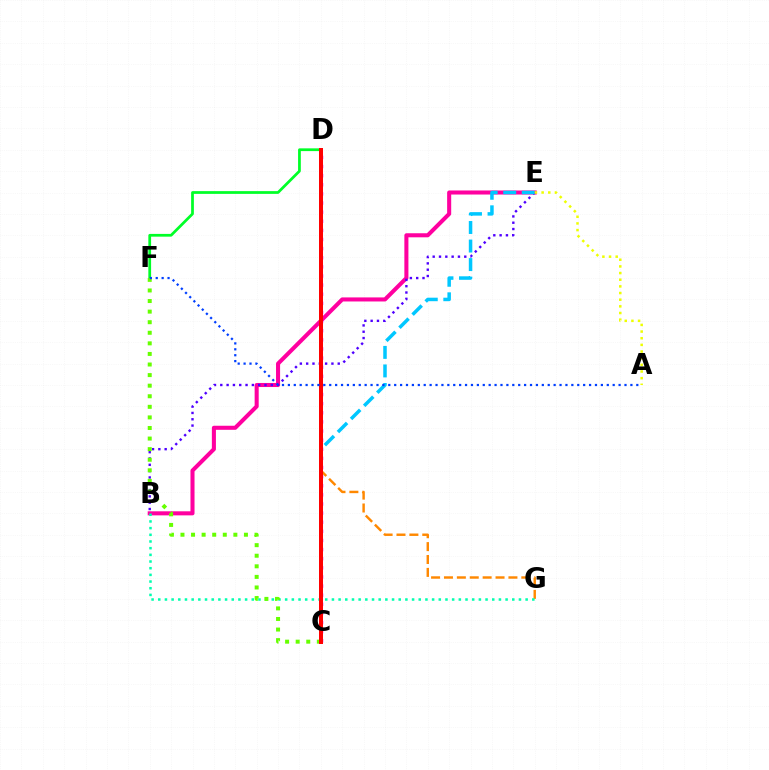{('B', 'E'): [{'color': '#ff00a0', 'line_style': 'solid', 'thickness': 2.92}, {'color': '#4f00ff', 'line_style': 'dotted', 'thickness': 1.72}], ('D', 'G'): [{'color': '#ff8800', 'line_style': 'dashed', 'thickness': 1.75}], ('C', 'D'): [{'color': '#d600ff', 'line_style': 'dotted', 'thickness': 2.48}, {'color': '#ff0000', 'line_style': 'solid', 'thickness': 2.88}], ('B', 'G'): [{'color': '#00ffaf', 'line_style': 'dotted', 'thickness': 1.81}], ('C', 'E'): [{'color': '#00c7ff', 'line_style': 'dashed', 'thickness': 2.52}], ('D', 'F'): [{'color': '#00ff27', 'line_style': 'solid', 'thickness': 1.98}], ('C', 'F'): [{'color': '#66ff00', 'line_style': 'dotted', 'thickness': 2.87}], ('A', 'E'): [{'color': '#eeff00', 'line_style': 'dotted', 'thickness': 1.81}], ('A', 'F'): [{'color': '#003fff', 'line_style': 'dotted', 'thickness': 1.6}]}